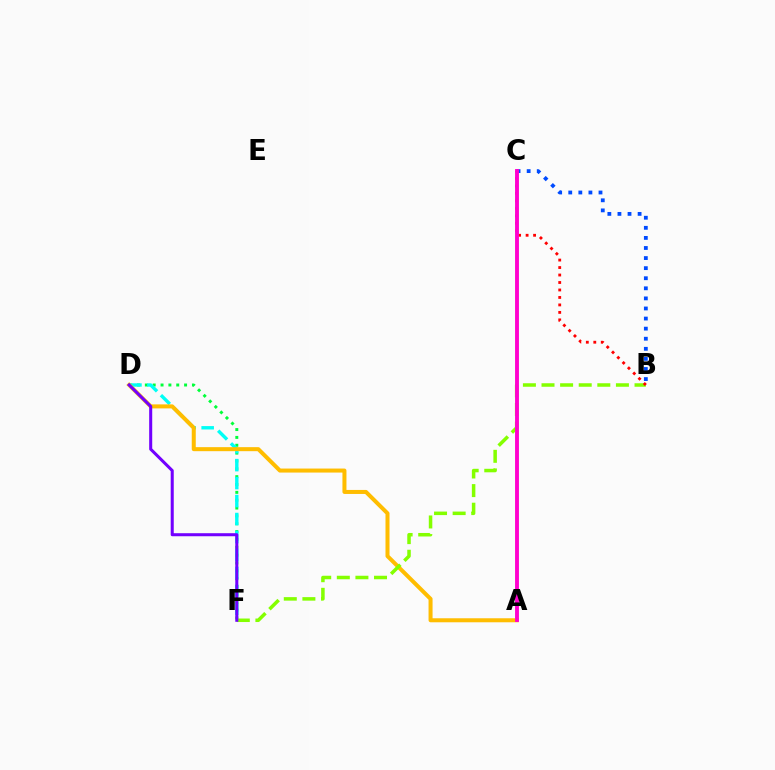{('D', 'F'): [{'color': '#00ff39', 'line_style': 'dotted', 'thickness': 2.13}, {'color': '#00fff6', 'line_style': 'dashed', 'thickness': 2.44}, {'color': '#7200ff', 'line_style': 'solid', 'thickness': 2.19}], ('A', 'D'): [{'color': '#ffbd00', 'line_style': 'solid', 'thickness': 2.89}], ('B', 'F'): [{'color': '#84ff00', 'line_style': 'dashed', 'thickness': 2.53}], ('B', 'C'): [{'color': '#004bff', 'line_style': 'dotted', 'thickness': 2.74}, {'color': '#ff0000', 'line_style': 'dotted', 'thickness': 2.03}], ('A', 'C'): [{'color': '#ff00cf', 'line_style': 'solid', 'thickness': 2.79}]}